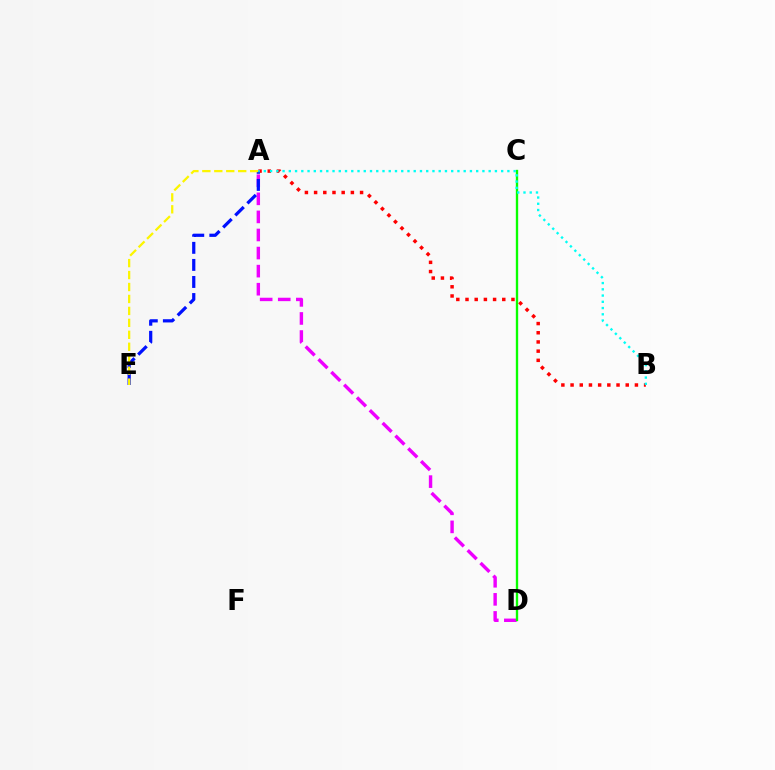{('A', 'D'): [{'color': '#ee00ff', 'line_style': 'dashed', 'thickness': 2.46}], ('A', 'B'): [{'color': '#ff0000', 'line_style': 'dotted', 'thickness': 2.5}, {'color': '#00fff6', 'line_style': 'dotted', 'thickness': 1.7}], ('A', 'E'): [{'color': '#0010ff', 'line_style': 'dashed', 'thickness': 2.32}, {'color': '#fcf500', 'line_style': 'dashed', 'thickness': 1.62}], ('C', 'D'): [{'color': '#08ff00', 'line_style': 'solid', 'thickness': 1.69}]}